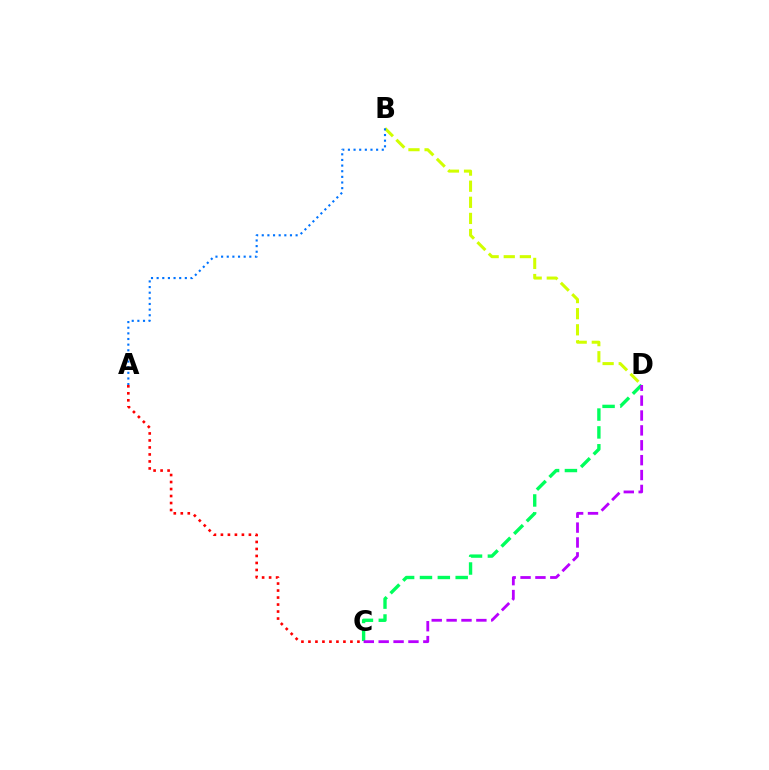{('C', 'D'): [{'color': '#00ff5c', 'line_style': 'dashed', 'thickness': 2.43}, {'color': '#b900ff', 'line_style': 'dashed', 'thickness': 2.02}], ('B', 'D'): [{'color': '#d1ff00', 'line_style': 'dashed', 'thickness': 2.19}], ('A', 'C'): [{'color': '#ff0000', 'line_style': 'dotted', 'thickness': 1.9}], ('A', 'B'): [{'color': '#0074ff', 'line_style': 'dotted', 'thickness': 1.53}]}